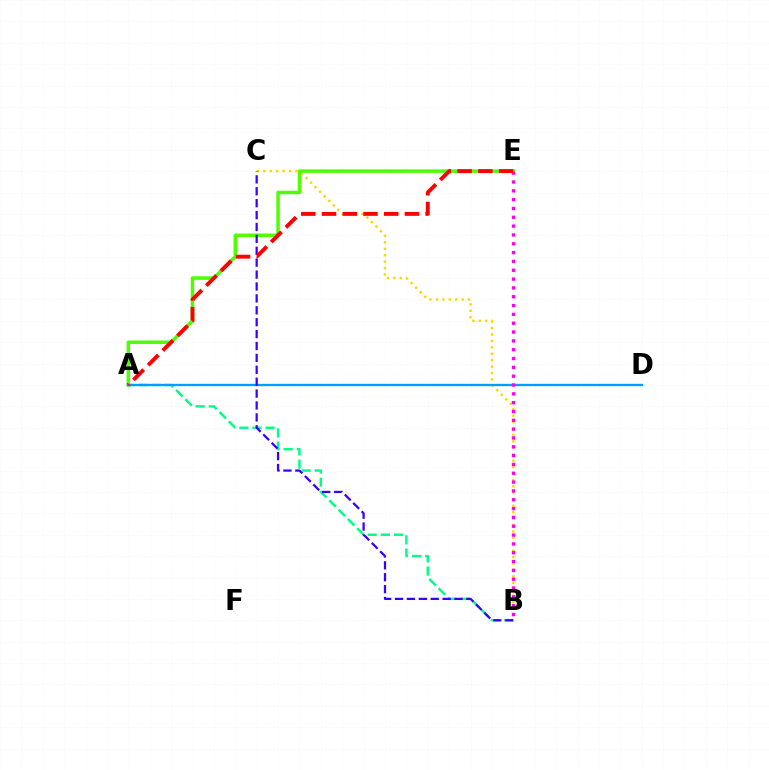{('B', 'C'): [{'color': '#ffd500', 'line_style': 'dotted', 'thickness': 1.75}, {'color': '#3700ff', 'line_style': 'dashed', 'thickness': 1.62}], ('A', 'B'): [{'color': '#00ff86', 'line_style': 'dashed', 'thickness': 1.78}], ('A', 'E'): [{'color': '#4fff00', 'line_style': 'solid', 'thickness': 2.52}, {'color': '#ff0000', 'line_style': 'dashed', 'thickness': 2.82}], ('A', 'D'): [{'color': '#009eff', 'line_style': 'solid', 'thickness': 1.67}], ('B', 'E'): [{'color': '#ff00ed', 'line_style': 'dotted', 'thickness': 2.4}]}